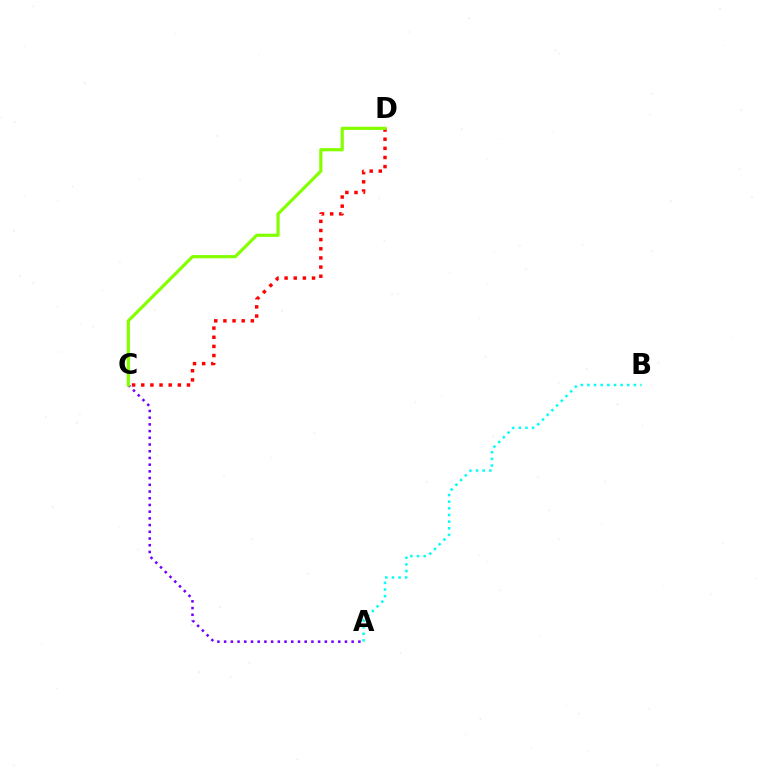{('A', 'C'): [{'color': '#7200ff', 'line_style': 'dotted', 'thickness': 1.82}], ('A', 'B'): [{'color': '#00fff6', 'line_style': 'dotted', 'thickness': 1.8}], ('C', 'D'): [{'color': '#ff0000', 'line_style': 'dotted', 'thickness': 2.48}, {'color': '#84ff00', 'line_style': 'solid', 'thickness': 2.29}]}